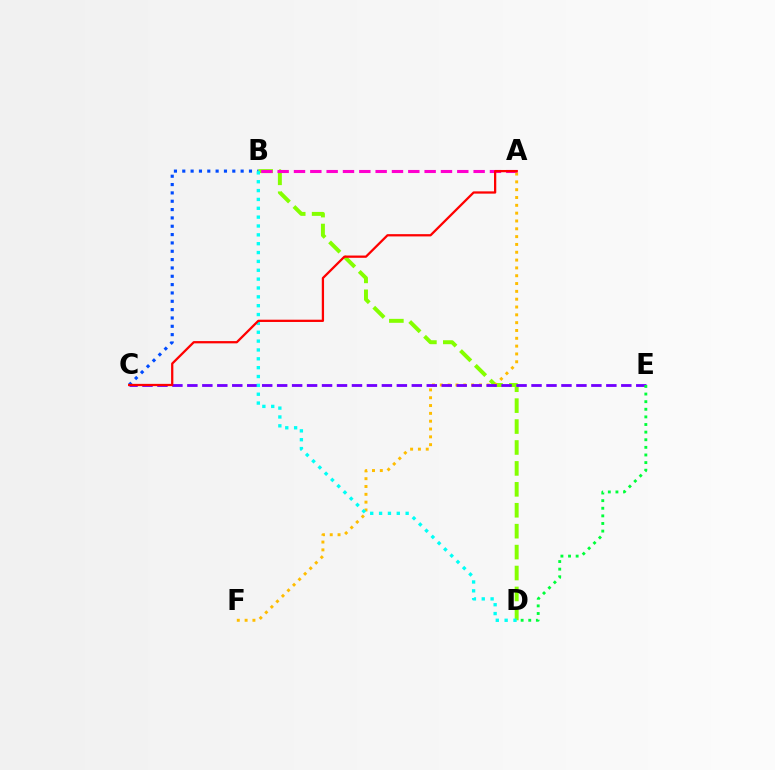{('B', 'D'): [{'color': '#84ff00', 'line_style': 'dashed', 'thickness': 2.84}, {'color': '#00fff6', 'line_style': 'dotted', 'thickness': 2.41}], ('A', 'B'): [{'color': '#ff00cf', 'line_style': 'dashed', 'thickness': 2.22}], ('A', 'F'): [{'color': '#ffbd00', 'line_style': 'dotted', 'thickness': 2.13}], ('B', 'C'): [{'color': '#004bff', 'line_style': 'dotted', 'thickness': 2.27}], ('C', 'E'): [{'color': '#7200ff', 'line_style': 'dashed', 'thickness': 2.03}], ('A', 'C'): [{'color': '#ff0000', 'line_style': 'solid', 'thickness': 1.63}], ('D', 'E'): [{'color': '#00ff39', 'line_style': 'dotted', 'thickness': 2.07}]}